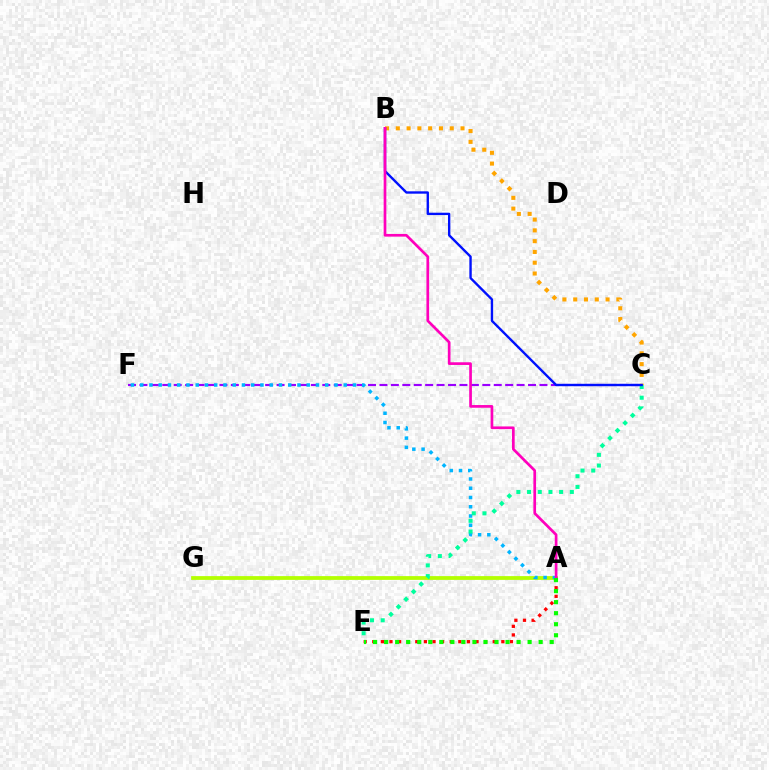{('A', 'G'): [{'color': '#b3ff00', 'line_style': 'solid', 'thickness': 2.72}], ('A', 'E'): [{'color': '#ff0000', 'line_style': 'dotted', 'thickness': 2.34}, {'color': '#08ff00', 'line_style': 'dotted', 'thickness': 3.0}], ('C', 'F'): [{'color': '#9b00ff', 'line_style': 'dashed', 'thickness': 1.55}], ('B', 'C'): [{'color': '#ffa500', 'line_style': 'dotted', 'thickness': 2.93}, {'color': '#0010ff', 'line_style': 'solid', 'thickness': 1.7}], ('A', 'F'): [{'color': '#00b5ff', 'line_style': 'dotted', 'thickness': 2.51}], ('C', 'E'): [{'color': '#00ff9d', 'line_style': 'dotted', 'thickness': 2.91}], ('A', 'B'): [{'color': '#ff00bd', 'line_style': 'solid', 'thickness': 1.94}]}